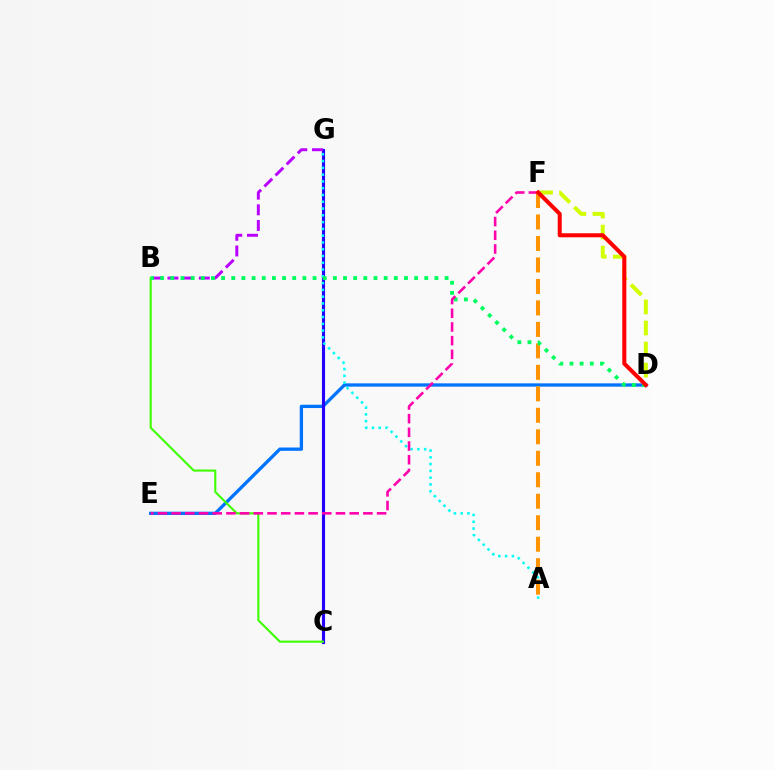{('D', 'E'): [{'color': '#0074ff', 'line_style': 'solid', 'thickness': 2.38}], ('C', 'G'): [{'color': '#2500ff', 'line_style': 'solid', 'thickness': 2.25}], ('B', 'C'): [{'color': '#3dff00', 'line_style': 'solid', 'thickness': 1.52}], ('B', 'G'): [{'color': '#b900ff', 'line_style': 'dashed', 'thickness': 2.13}], ('A', 'G'): [{'color': '#00fff6', 'line_style': 'dotted', 'thickness': 1.84}], ('A', 'F'): [{'color': '#ff9400', 'line_style': 'dashed', 'thickness': 2.92}], ('D', 'F'): [{'color': '#d1ff00', 'line_style': 'dashed', 'thickness': 2.86}, {'color': '#ff0000', 'line_style': 'solid', 'thickness': 2.91}], ('B', 'D'): [{'color': '#00ff5c', 'line_style': 'dotted', 'thickness': 2.76}], ('E', 'F'): [{'color': '#ff00ac', 'line_style': 'dashed', 'thickness': 1.86}]}